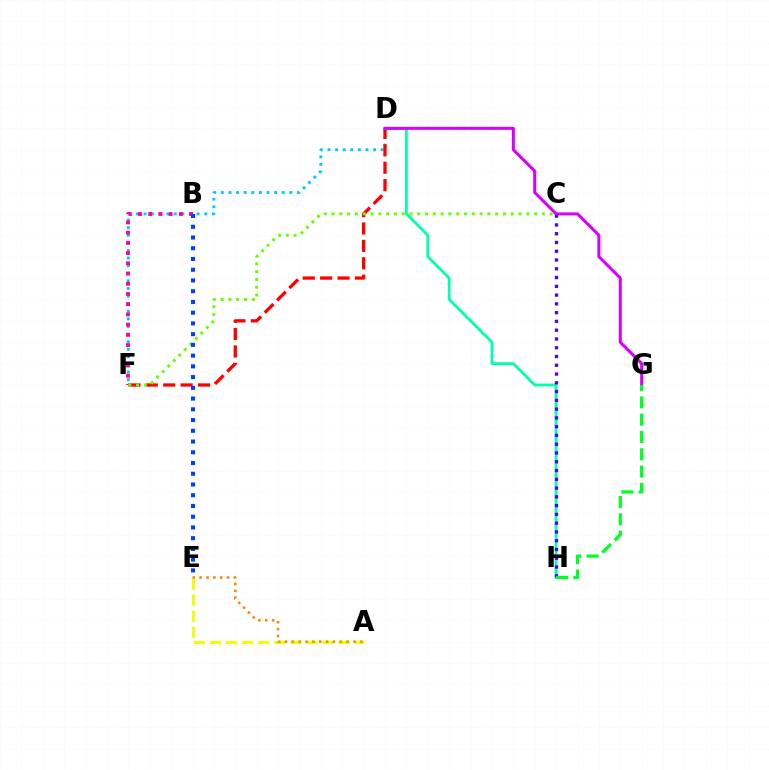{('A', 'E'): [{'color': '#eeff00', 'line_style': 'dashed', 'thickness': 2.18}, {'color': '#ff8800', 'line_style': 'dotted', 'thickness': 1.86}], ('D', 'F'): [{'color': '#00c7ff', 'line_style': 'dotted', 'thickness': 2.06}, {'color': '#ff0000', 'line_style': 'dashed', 'thickness': 2.36}], ('D', 'H'): [{'color': '#00ffaf', 'line_style': 'solid', 'thickness': 2.01}], ('B', 'F'): [{'color': '#ff00a0', 'line_style': 'dotted', 'thickness': 2.78}], ('D', 'G'): [{'color': '#d600ff', 'line_style': 'solid', 'thickness': 2.17}], ('C', 'H'): [{'color': '#4f00ff', 'line_style': 'dotted', 'thickness': 2.38}], ('G', 'H'): [{'color': '#00ff27', 'line_style': 'dashed', 'thickness': 2.35}], ('C', 'F'): [{'color': '#66ff00', 'line_style': 'dotted', 'thickness': 2.12}], ('B', 'E'): [{'color': '#003fff', 'line_style': 'dotted', 'thickness': 2.92}]}